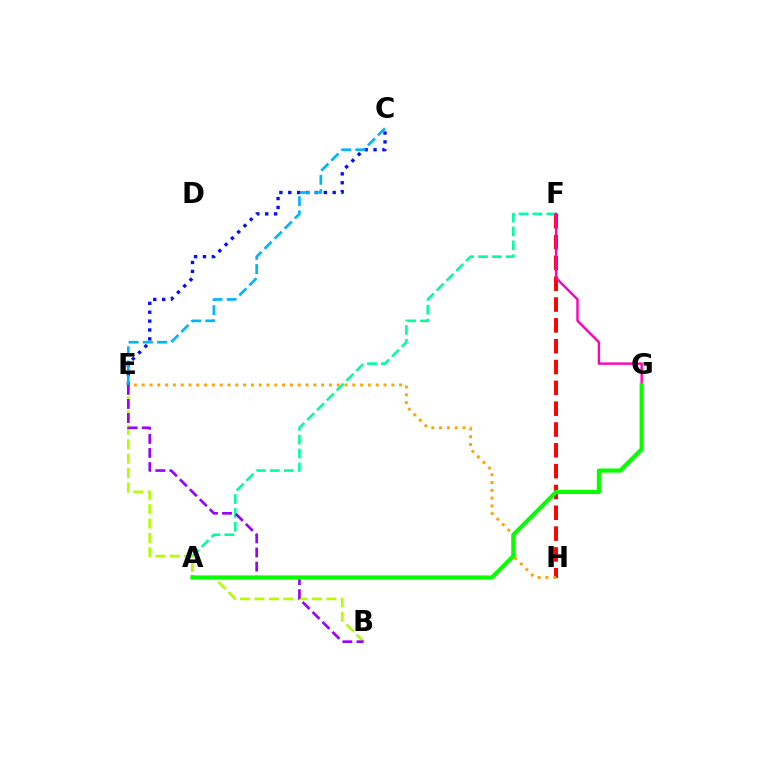{('A', 'F'): [{'color': '#00ff9d', 'line_style': 'dashed', 'thickness': 1.89}], ('B', 'E'): [{'color': '#b3ff00', 'line_style': 'dashed', 'thickness': 1.95}, {'color': '#9b00ff', 'line_style': 'dashed', 'thickness': 1.91}], ('C', 'E'): [{'color': '#0010ff', 'line_style': 'dotted', 'thickness': 2.41}, {'color': '#00b5ff', 'line_style': 'dashed', 'thickness': 1.94}], ('F', 'H'): [{'color': '#ff0000', 'line_style': 'dashed', 'thickness': 2.83}], ('E', 'H'): [{'color': '#ffa500', 'line_style': 'dotted', 'thickness': 2.12}], ('F', 'G'): [{'color': '#ff00bd', 'line_style': 'solid', 'thickness': 1.73}], ('A', 'G'): [{'color': '#08ff00', 'line_style': 'solid', 'thickness': 3.0}]}